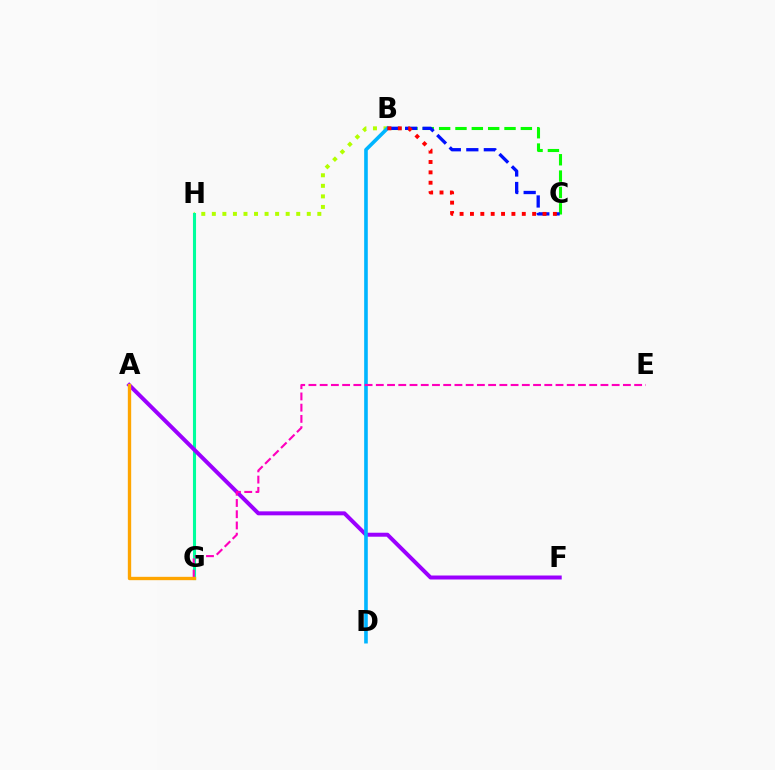{('B', 'H'): [{'color': '#b3ff00', 'line_style': 'dotted', 'thickness': 2.87}], ('B', 'C'): [{'color': '#08ff00', 'line_style': 'dashed', 'thickness': 2.22}, {'color': '#0010ff', 'line_style': 'dashed', 'thickness': 2.38}, {'color': '#ff0000', 'line_style': 'dotted', 'thickness': 2.82}], ('G', 'H'): [{'color': '#00ff9d', 'line_style': 'solid', 'thickness': 2.22}], ('A', 'F'): [{'color': '#9b00ff', 'line_style': 'solid', 'thickness': 2.87}], ('B', 'D'): [{'color': '#00b5ff', 'line_style': 'solid', 'thickness': 2.6}], ('E', 'G'): [{'color': '#ff00bd', 'line_style': 'dashed', 'thickness': 1.53}], ('A', 'G'): [{'color': '#ffa500', 'line_style': 'solid', 'thickness': 2.42}]}